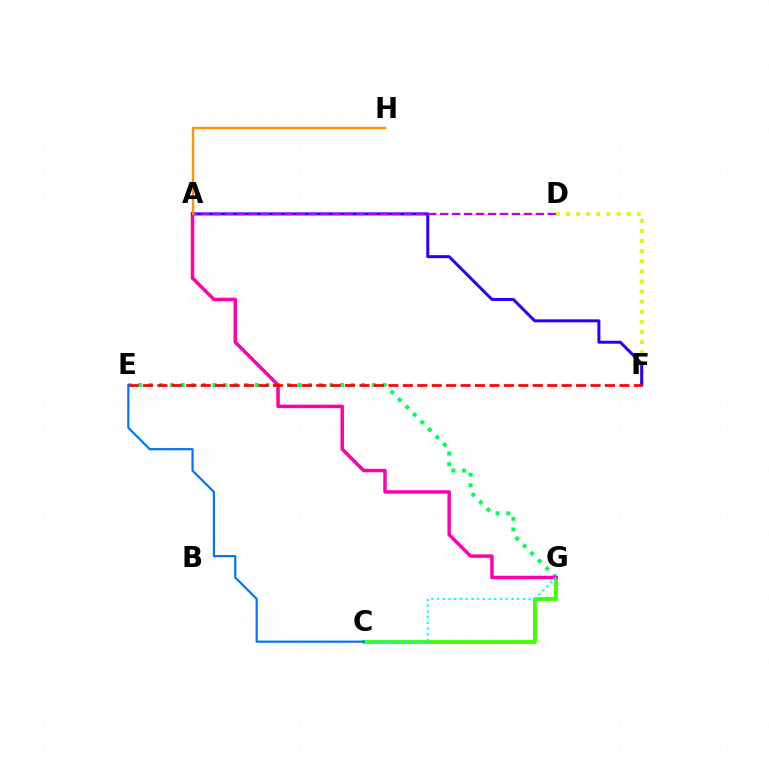{('D', 'F'): [{'color': '#d1ff00', 'line_style': 'dotted', 'thickness': 2.75}], ('E', 'G'): [{'color': '#00ff5c', 'line_style': 'dotted', 'thickness': 2.89}], ('C', 'G'): [{'color': '#3dff00', 'line_style': 'solid', 'thickness': 2.76}, {'color': '#00fff6', 'line_style': 'dotted', 'thickness': 1.55}], ('A', 'G'): [{'color': '#ff00ac', 'line_style': 'solid', 'thickness': 2.5}], ('A', 'F'): [{'color': '#2500ff', 'line_style': 'solid', 'thickness': 2.15}], ('E', 'F'): [{'color': '#ff0000', 'line_style': 'dashed', 'thickness': 1.96}], ('A', 'D'): [{'color': '#b900ff', 'line_style': 'dashed', 'thickness': 1.62}], ('C', 'E'): [{'color': '#0074ff', 'line_style': 'solid', 'thickness': 1.58}], ('A', 'H'): [{'color': '#ff9400', 'line_style': 'solid', 'thickness': 1.7}]}